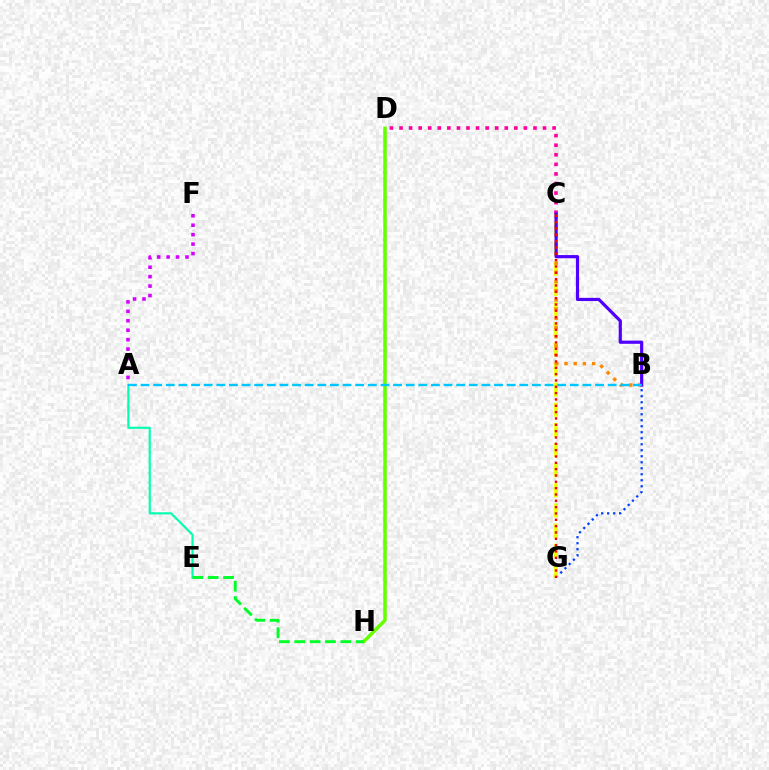{('A', 'E'): [{'color': '#00ffaf', 'line_style': 'solid', 'thickness': 1.54}], ('B', 'G'): [{'color': '#003fff', 'line_style': 'dotted', 'thickness': 1.63}], ('D', 'H'): [{'color': '#66ff00', 'line_style': 'solid', 'thickness': 2.53}], ('C', 'G'): [{'color': '#eeff00', 'line_style': 'dashed', 'thickness': 2.74}, {'color': '#ff0000', 'line_style': 'dotted', 'thickness': 1.72}], ('B', 'C'): [{'color': '#ff8800', 'line_style': 'dotted', 'thickness': 2.5}, {'color': '#4f00ff', 'line_style': 'solid', 'thickness': 2.29}], ('E', 'H'): [{'color': '#00ff27', 'line_style': 'dashed', 'thickness': 2.09}], ('C', 'D'): [{'color': '#ff00a0', 'line_style': 'dotted', 'thickness': 2.6}], ('A', 'B'): [{'color': '#00c7ff', 'line_style': 'dashed', 'thickness': 1.72}], ('A', 'F'): [{'color': '#d600ff', 'line_style': 'dotted', 'thickness': 2.57}]}